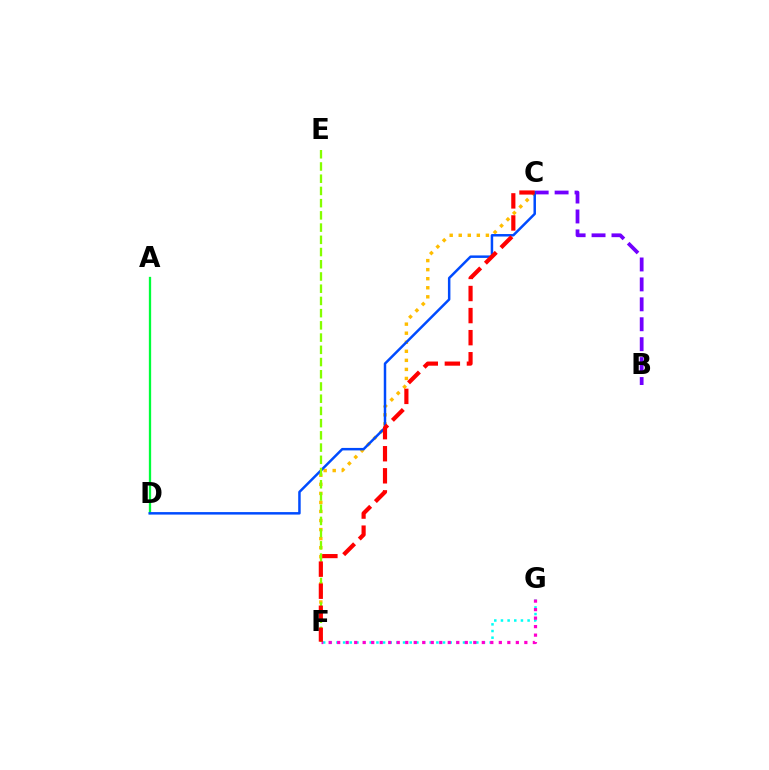{('F', 'G'): [{'color': '#00fff6', 'line_style': 'dotted', 'thickness': 1.81}, {'color': '#ff00cf', 'line_style': 'dotted', 'thickness': 2.31}], ('C', 'F'): [{'color': '#ffbd00', 'line_style': 'dotted', 'thickness': 2.46}, {'color': '#ff0000', 'line_style': 'dashed', 'thickness': 3.0}], ('A', 'D'): [{'color': '#00ff39', 'line_style': 'solid', 'thickness': 1.66}], ('B', 'C'): [{'color': '#7200ff', 'line_style': 'dashed', 'thickness': 2.71}], ('C', 'D'): [{'color': '#004bff', 'line_style': 'solid', 'thickness': 1.79}], ('E', 'F'): [{'color': '#84ff00', 'line_style': 'dashed', 'thickness': 1.66}]}